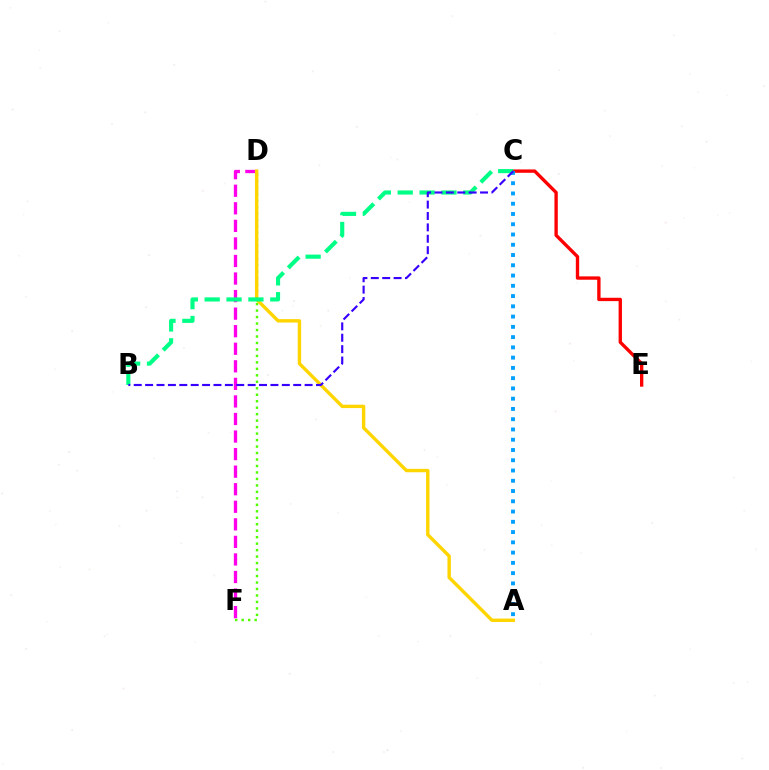{('C', 'E'): [{'color': '#ff0000', 'line_style': 'solid', 'thickness': 2.41}], ('D', 'F'): [{'color': '#4fff00', 'line_style': 'dotted', 'thickness': 1.76}, {'color': '#ff00ed', 'line_style': 'dashed', 'thickness': 2.39}], ('A', 'C'): [{'color': '#009eff', 'line_style': 'dotted', 'thickness': 2.79}], ('A', 'D'): [{'color': '#ffd500', 'line_style': 'solid', 'thickness': 2.45}], ('B', 'C'): [{'color': '#00ff86', 'line_style': 'dashed', 'thickness': 2.97}, {'color': '#3700ff', 'line_style': 'dashed', 'thickness': 1.55}]}